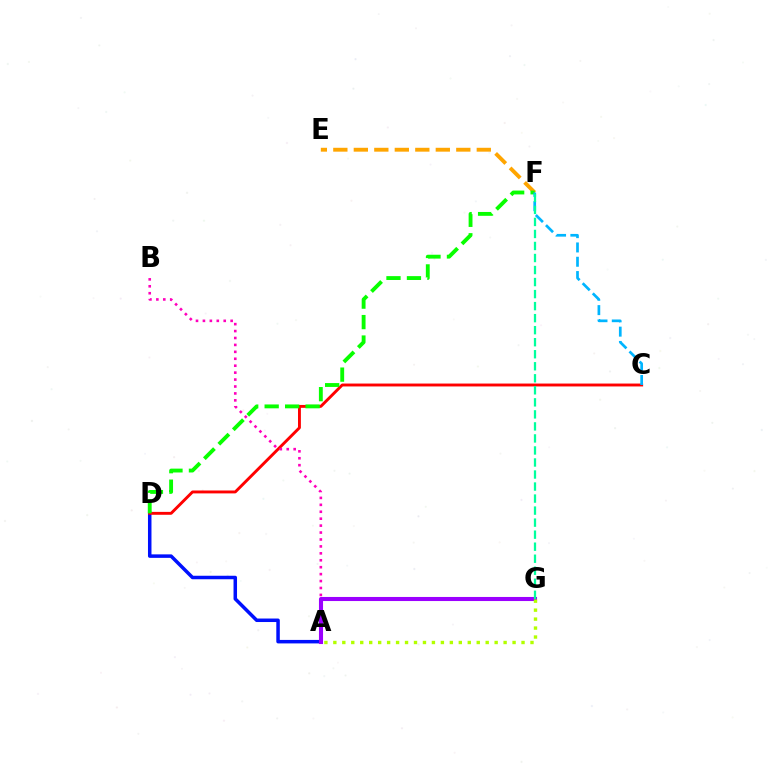{('E', 'F'): [{'color': '#ffa500', 'line_style': 'dashed', 'thickness': 2.78}], ('A', 'D'): [{'color': '#0010ff', 'line_style': 'solid', 'thickness': 2.52}], ('C', 'D'): [{'color': '#ff0000', 'line_style': 'solid', 'thickness': 2.09}], ('D', 'F'): [{'color': '#08ff00', 'line_style': 'dashed', 'thickness': 2.78}], ('A', 'B'): [{'color': '#ff00bd', 'line_style': 'dotted', 'thickness': 1.88}], ('C', 'F'): [{'color': '#00b5ff', 'line_style': 'dashed', 'thickness': 1.94}], ('A', 'G'): [{'color': '#9b00ff', 'line_style': 'solid', 'thickness': 2.93}, {'color': '#b3ff00', 'line_style': 'dotted', 'thickness': 2.43}], ('F', 'G'): [{'color': '#00ff9d', 'line_style': 'dashed', 'thickness': 1.63}]}